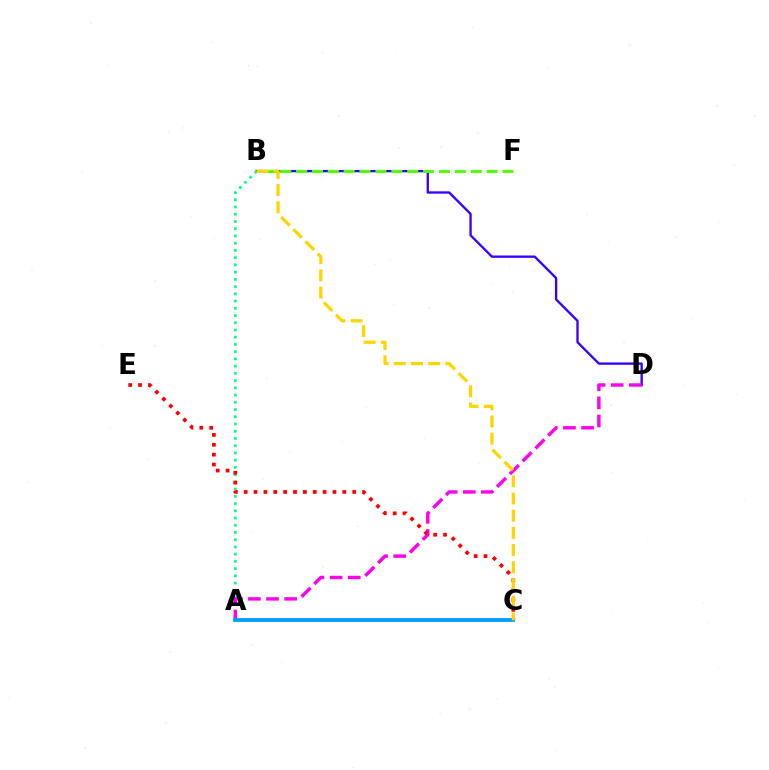{('B', 'D'): [{'color': '#3700ff', 'line_style': 'solid', 'thickness': 1.68}], ('B', 'F'): [{'color': '#4fff00', 'line_style': 'dashed', 'thickness': 2.16}], ('A', 'B'): [{'color': '#00ff86', 'line_style': 'dotted', 'thickness': 1.97}], ('A', 'D'): [{'color': '#ff00ed', 'line_style': 'dashed', 'thickness': 2.46}], ('C', 'E'): [{'color': '#ff0000', 'line_style': 'dotted', 'thickness': 2.68}], ('A', 'C'): [{'color': '#009eff', 'line_style': 'solid', 'thickness': 2.75}], ('B', 'C'): [{'color': '#ffd500', 'line_style': 'dashed', 'thickness': 2.33}]}